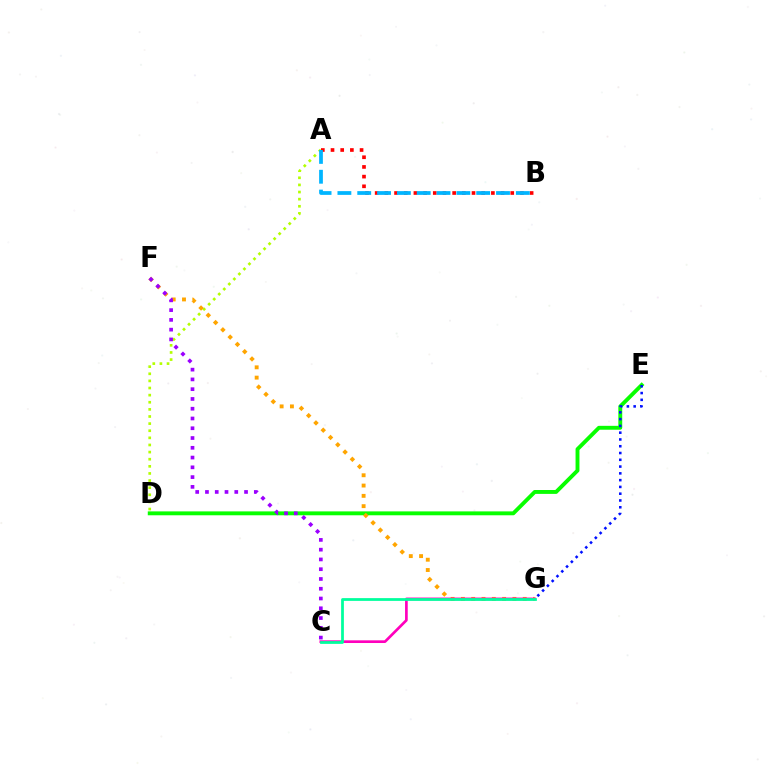{('A', 'D'): [{'color': '#b3ff00', 'line_style': 'dotted', 'thickness': 1.93}], ('D', 'E'): [{'color': '#08ff00', 'line_style': 'solid', 'thickness': 2.8}], ('F', 'G'): [{'color': '#ffa500', 'line_style': 'dotted', 'thickness': 2.8}], ('C', 'F'): [{'color': '#9b00ff', 'line_style': 'dotted', 'thickness': 2.65}], ('E', 'G'): [{'color': '#0010ff', 'line_style': 'dotted', 'thickness': 1.84}], ('C', 'G'): [{'color': '#ff00bd', 'line_style': 'solid', 'thickness': 1.93}, {'color': '#00ff9d', 'line_style': 'solid', 'thickness': 1.99}], ('A', 'B'): [{'color': '#ff0000', 'line_style': 'dotted', 'thickness': 2.63}, {'color': '#00b5ff', 'line_style': 'dashed', 'thickness': 2.69}]}